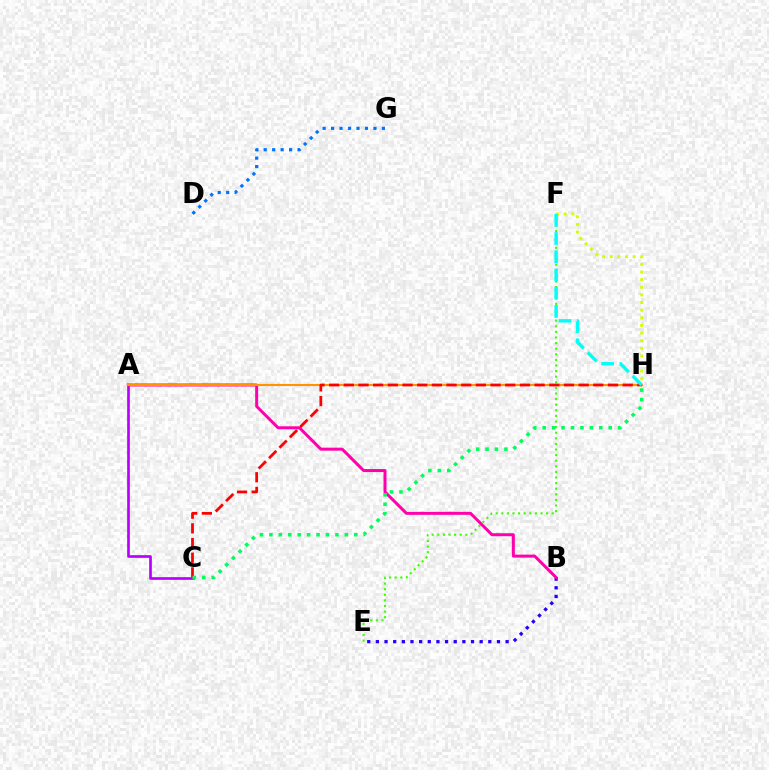{('E', 'F'): [{'color': '#3dff00', 'line_style': 'dotted', 'thickness': 1.52}], ('A', 'C'): [{'color': '#b900ff', 'line_style': 'solid', 'thickness': 1.93}], ('B', 'E'): [{'color': '#2500ff', 'line_style': 'dotted', 'thickness': 2.35}], ('A', 'B'): [{'color': '#ff00ac', 'line_style': 'solid', 'thickness': 2.15}], ('A', 'H'): [{'color': '#ff9400', 'line_style': 'solid', 'thickness': 1.53}], ('C', 'H'): [{'color': '#ff0000', 'line_style': 'dashed', 'thickness': 1.99}, {'color': '#00ff5c', 'line_style': 'dotted', 'thickness': 2.56}], ('F', 'H'): [{'color': '#d1ff00', 'line_style': 'dotted', 'thickness': 2.07}, {'color': '#00fff6', 'line_style': 'dashed', 'thickness': 2.48}], ('D', 'G'): [{'color': '#0074ff', 'line_style': 'dotted', 'thickness': 2.3}]}